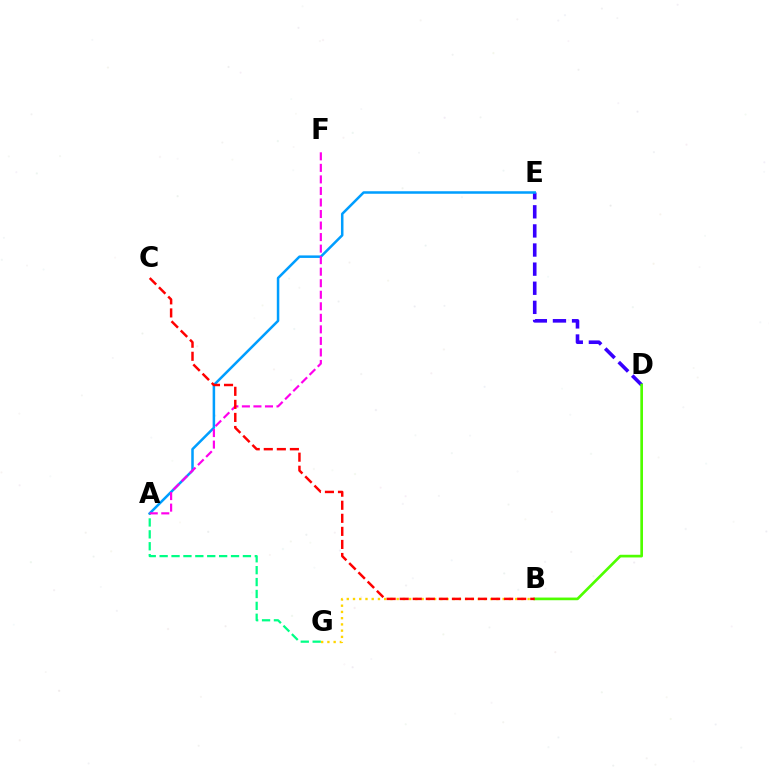{('D', 'E'): [{'color': '#3700ff', 'line_style': 'dashed', 'thickness': 2.6}], ('A', 'G'): [{'color': '#00ff86', 'line_style': 'dashed', 'thickness': 1.62}], ('A', 'E'): [{'color': '#009eff', 'line_style': 'solid', 'thickness': 1.81}], ('B', 'G'): [{'color': '#ffd500', 'line_style': 'dotted', 'thickness': 1.69}], ('A', 'F'): [{'color': '#ff00ed', 'line_style': 'dashed', 'thickness': 1.57}], ('B', 'D'): [{'color': '#4fff00', 'line_style': 'solid', 'thickness': 1.92}], ('B', 'C'): [{'color': '#ff0000', 'line_style': 'dashed', 'thickness': 1.77}]}